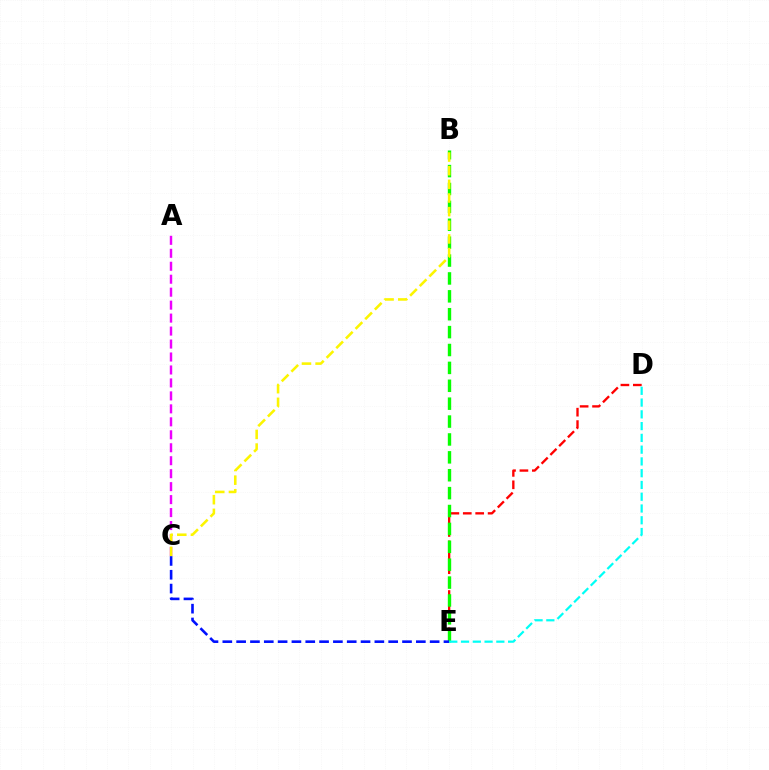{('D', 'E'): [{'color': '#ff0000', 'line_style': 'dashed', 'thickness': 1.69}, {'color': '#00fff6', 'line_style': 'dashed', 'thickness': 1.6}], ('B', 'E'): [{'color': '#08ff00', 'line_style': 'dashed', 'thickness': 2.43}], ('C', 'E'): [{'color': '#0010ff', 'line_style': 'dashed', 'thickness': 1.88}], ('A', 'C'): [{'color': '#ee00ff', 'line_style': 'dashed', 'thickness': 1.76}], ('B', 'C'): [{'color': '#fcf500', 'line_style': 'dashed', 'thickness': 1.85}]}